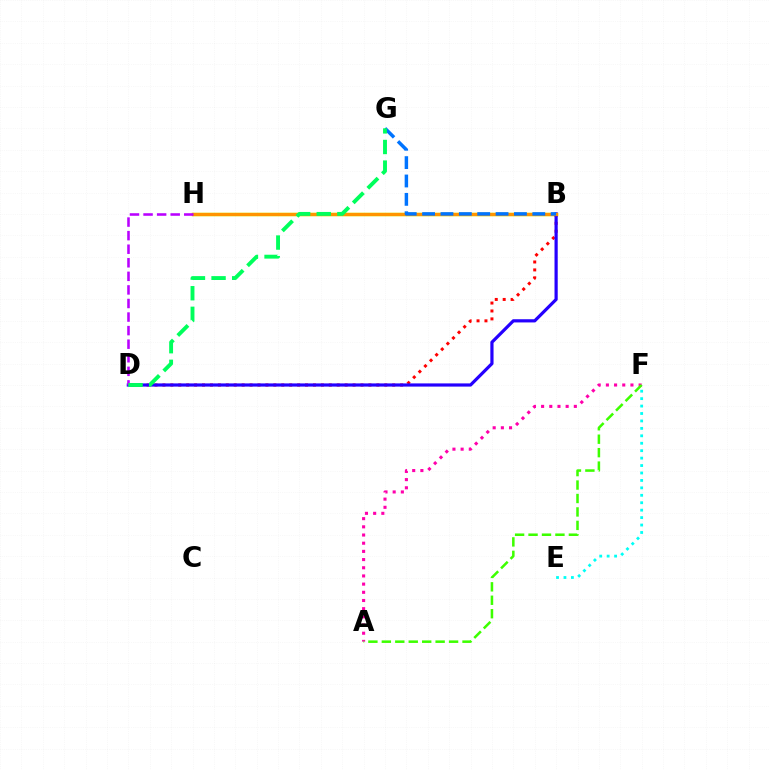{('B', 'H'): [{'color': '#d1ff00', 'line_style': 'solid', 'thickness': 2.5}, {'color': '#ff9400', 'line_style': 'solid', 'thickness': 2.33}], ('B', 'D'): [{'color': '#ff0000', 'line_style': 'dotted', 'thickness': 2.15}, {'color': '#2500ff', 'line_style': 'solid', 'thickness': 2.3}], ('B', 'G'): [{'color': '#0074ff', 'line_style': 'dashed', 'thickness': 2.5}], ('E', 'F'): [{'color': '#00fff6', 'line_style': 'dotted', 'thickness': 2.02}], ('D', 'H'): [{'color': '#b900ff', 'line_style': 'dashed', 'thickness': 1.84}], ('A', 'F'): [{'color': '#ff00ac', 'line_style': 'dotted', 'thickness': 2.22}, {'color': '#3dff00', 'line_style': 'dashed', 'thickness': 1.83}], ('D', 'G'): [{'color': '#00ff5c', 'line_style': 'dashed', 'thickness': 2.8}]}